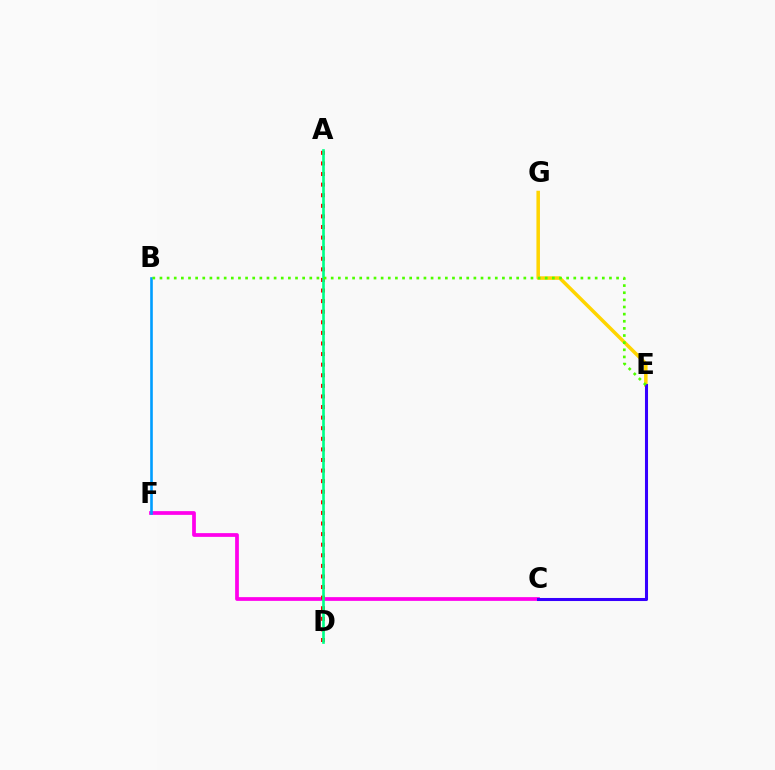{('C', 'F'): [{'color': '#ff00ed', 'line_style': 'solid', 'thickness': 2.69}], ('A', 'D'): [{'color': '#ff0000', 'line_style': 'dotted', 'thickness': 2.88}, {'color': '#00ff86', 'line_style': 'solid', 'thickness': 1.9}], ('B', 'F'): [{'color': '#009eff', 'line_style': 'solid', 'thickness': 1.88}], ('E', 'G'): [{'color': '#ffd500', 'line_style': 'solid', 'thickness': 2.53}], ('C', 'E'): [{'color': '#3700ff', 'line_style': 'solid', 'thickness': 2.2}], ('B', 'E'): [{'color': '#4fff00', 'line_style': 'dotted', 'thickness': 1.94}]}